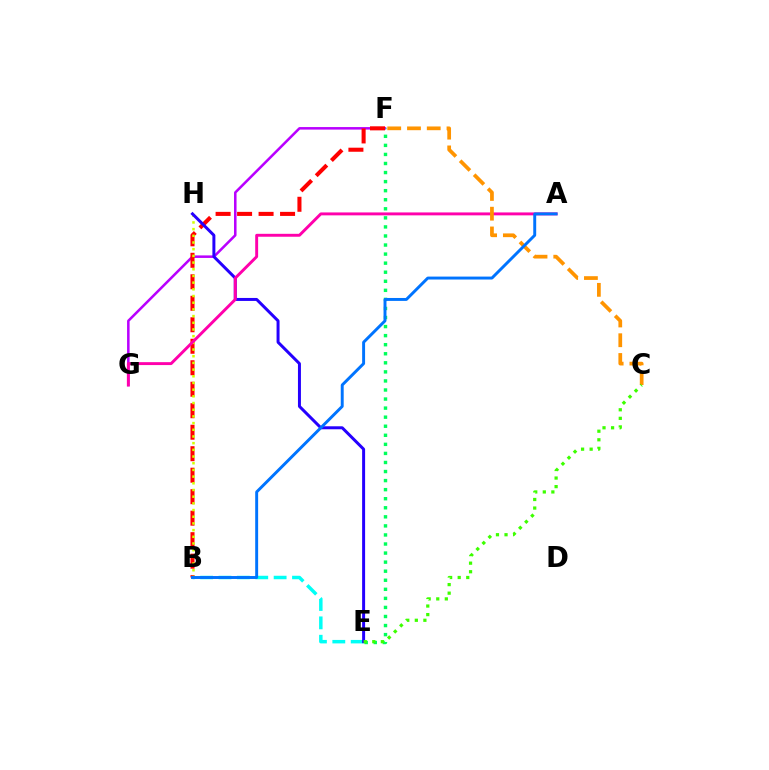{('B', 'E'): [{'color': '#00fff6', 'line_style': 'dashed', 'thickness': 2.5}], ('F', 'G'): [{'color': '#b900ff', 'line_style': 'solid', 'thickness': 1.82}], ('E', 'F'): [{'color': '#00ff5c', 'line_style': 'dotted', 'thickness': 2.46}], ('B', 'F'): [{'color': '#ff0000', 'line_style': 'dashed', 'thickness': 2.92}], ('B', 'H'): [{'color': '#d1ff00', 'line_style': 'dotted', 'thickness': 1.82}], ('E', 'H'): [{'color': '#2500ff', 'line_style': 'solid', 'thickness': 2.15}], ('A', 'G'): [{'color': '#ff00ac', 'line_style': 'solid', 'thickness': 2.1}], ('C', 'F'): [{'color': '#ff9400', 'line_style': 'dashed', 'thickness': 2.68}], ('C', 'E'): [{'color': '#3dff00', 'line_style': 'dotted', 'thickness': 2.33}], ('A', 'B'): [{'color': '#0074ff', 'line_style': 'solid', 'thickness': 2.11}]}